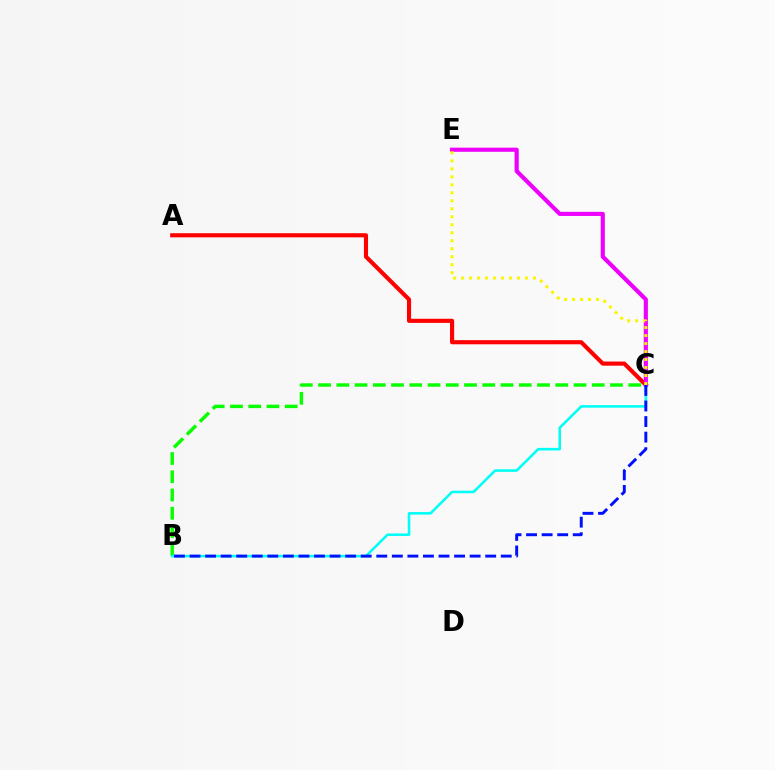{('A', 'C'): [{'color': '#ff0000', 'line_style': 'solid', 'thickness': 2.97}], ('B', 'C'): [{'color': '#08ff00', 'line_style': 'dashed', 'thickness': 2.48}, {'color': '#00fff6', 'line_style': 'solid', 'thickness': 1.85}, {'color': '#0010ff', 'line_style': 'dashed', 'thickness': 2.11}], ('C', 'E'): [{'color': '#ee00ff', 'line_style': 'solid', 'thickness': 2.97}, {'color': '#fcf500', 'line_style': 'dotted', 'thickness': 2.17}]}